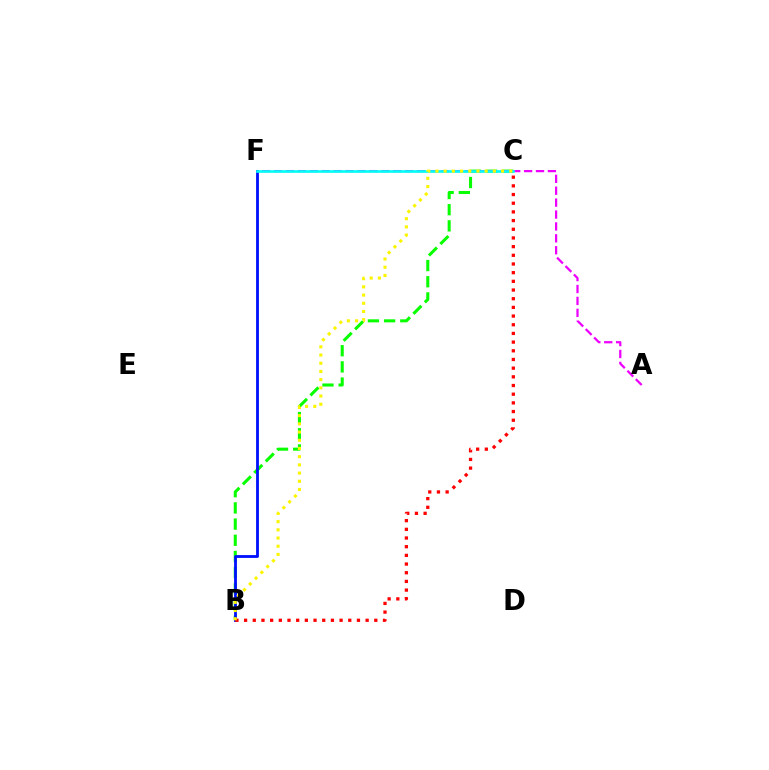{('B', 'C'): [{'color': '#08ff00', 'line_style': 'dashed', 'thickness': 2.2}, {'color': '#ff0000', 'line_style': 'dotted', 'thickness': 2.36}, {'color': '#fcf500', 'line_style': 'dotted', 'thickness': 2.23}], ('A', 'F'): [{'color': '#ee00ff', 'line_style': 'dashed', 'thickness': 1.62}], ('B', 'F'): [{'color': '#0010ff', 'line_style': 'solid', 'thickness': 2.02}], ('C', 'F'): [{'color': '#00fff6', 'line_style': 'solid', 'thickness': 1.89}]}